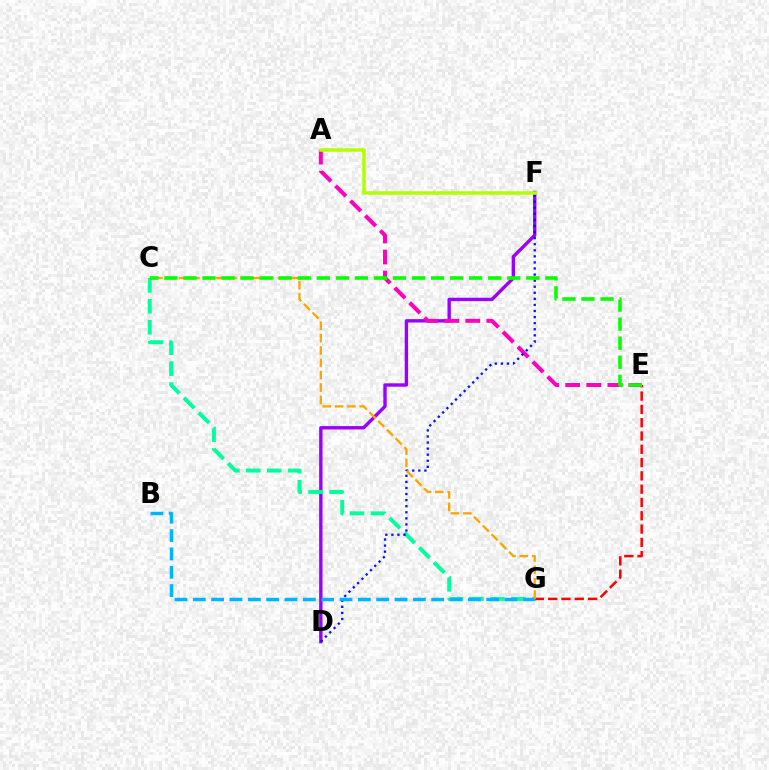{('D', 'F'): [{'color': '#9b00ff', 'line_style': 'solid', 'thickness': 2.44}, {'color': '#0010ff', 'line_style': 'dotted', 'thickness': 1.65}], ('C', 'G'): [{'color': '#00ff9d', 'line_style': 'dashed', 'thickness': 2.84}, {'color': '#ffa500', 'line_style': 'dashed', 'thickness': 1.68}], ('A', 'E'): [{'color': '#ff00bd', 'line_style': 'dashed', 'thickness': 2.86}], ('E', 'G'): [{'color': '#ff0000', 'line_style': 'dashed', 'thickness': 1.81}], ('B', 'G'): [{'color': '#00b5ff', 'line_style': 'dashed', 'thickness': 2.49}], ('C', 'E'): [{'color': '#08ff00', 'line_style': 'dashed', 'thickness': 2.59}], ('A', 'F'): [{'color': '#b3ff00', 'line_style': 'solid', 'thickness': 2.53}]}